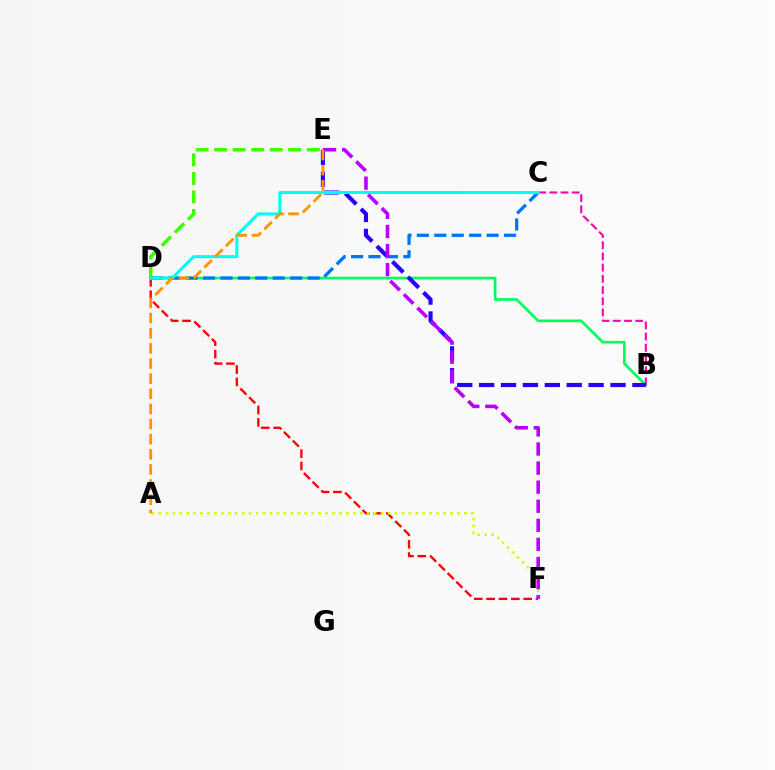{('D', 'F'): [{'color': '#ff0000', 'line_style': 'dashed', 'thickness': 1.68}], ('B', 'D'): [{'color': '#00ff5c', 'line_style': 'solid', 'thickness': 1.93}], ('B', 'C'): [{'color': '#ff00ac', 'line_style': 'dashed', 'thickness': 1.52}], ('B', 'E'): [{'color': '#2500ff', 'line_style': 'dashed', 'thickness': 2.97}], ('C', 'D'): [{'color': '#0074ff', 'line_style': 'dashed', 'thickness': 2.37}, {'color': '#00fff6', 'line_style': 'solid', 'thickness': 2.22}], ('D', 'E'): [{'color': '#3dff00', 'line_style': 'dashed', 'thickness': 2.52}], ('A', 'F'): [{'color': '#d1ff00', 'line_style': 'dotted', 'thickness': 1.89}], ('E', 'F'): [{'color': '#b900ff', 'line_style': 'dashed', 'thickness': 2.59}], ('A', 'E'): [{'color': '#ff9400', 'line_style': 'dashed', 'thickness': 2.06}]}